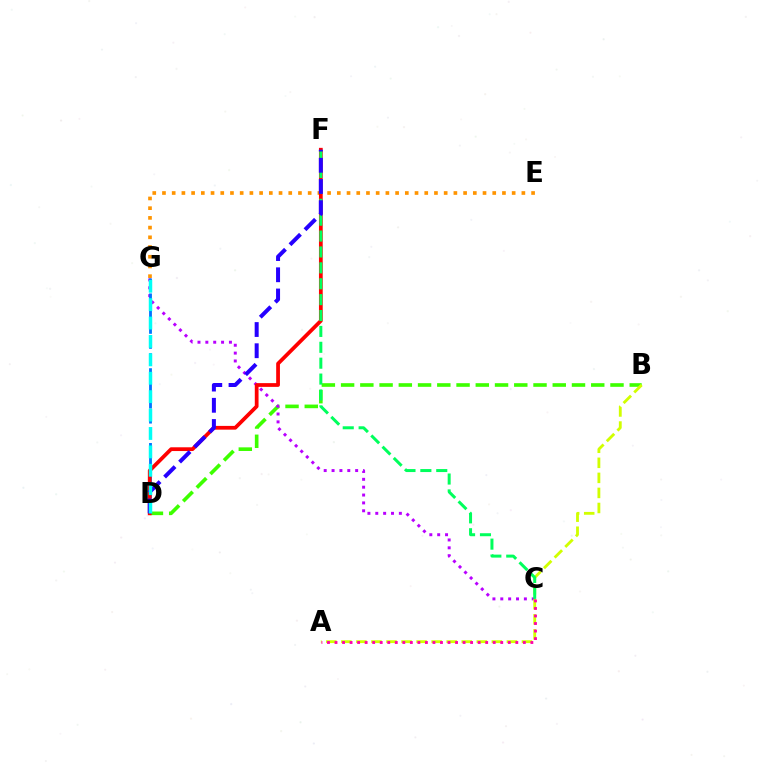{('B', 'D'): [{'color': '#3dff00', 'line_style': 'dashed', 'thickness': 2.61}], ('C', 'G'): [{'color': '#b900ff', 'line_style': 'dotted', 'thickness': 2.14}], ('D', 'G'): [{'color': '#0074ff', 'line_style': 'dashed', 'thickness': 2.03}, {'color': '#00fff6', 'line_style': 'dashed', 'thickness': 2.5}], ('E', 'G'): [{'color': '#ff9400', 'line_style': 'dotted', 'thickness': 2.64}], ('D', 'F'): [{'color': '#ff0000', 'line_style': 'solid', 'thickness': 2.7}, {'color': '#2500ff', 'line_style': 'dashed', 'thickness': 2.88}], ('A', 'B'): [{'color': '#d1ff00', 'line_style': 'dashed', 'thickness': 2.04}], ('A', 'C'): [{'color': '#ff00ac', 'line_style': 'dotted', 'thickness': 2.05}], ('C', 'F'): [{'color': '#00ff5c', 'line_style': 'dashed', 'thickness': 2.16}]}